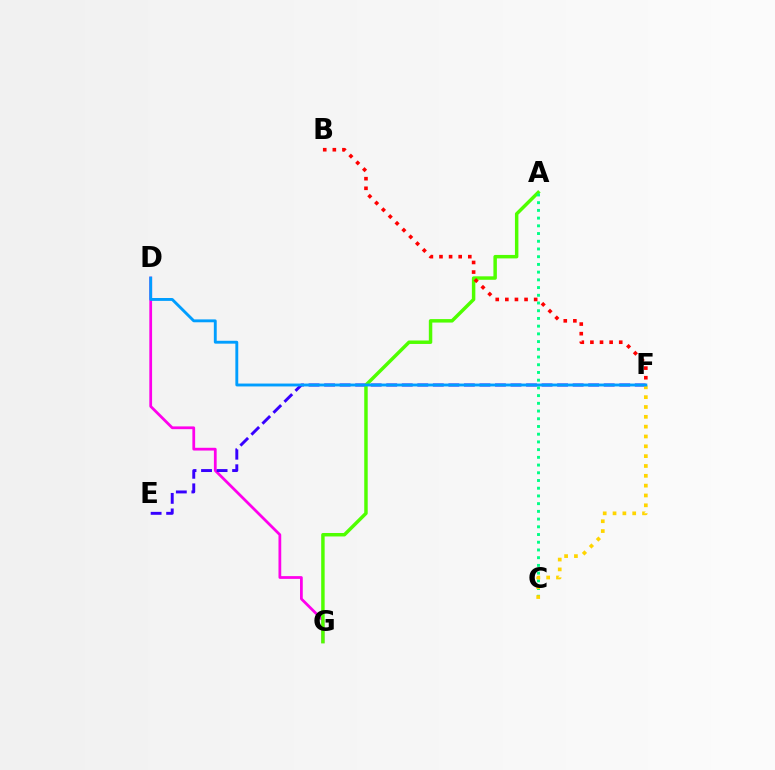{('D', 'G'): [{'color': '#ff00ed', 'line_style': 'solid', 'thickness': 1.99}], ('E', 'F'): [{'color': '#3700ff', 'line_style': 'dashed', 'thickness': 2.11}], ('A', 'G'): [{'color': '#4fff00', 'line_style': 'solid', 'thickness': 2.49}], ('B', 'F'): [{'color': '#ff0000', 'line_style': 'dotted', 'thickness': 2.61}], ('A', 'C'): [{'color': '#00ff86', 'line_style': 'dotted', 'thickness': 2.1}], ('C', 'F'): [{'color': '#ffd500', 'line_style': 'dotted', 'thickness': 2.67}], ('D', 'F'): [{'color': '#009eff', 'line_style': 'solid', 'thickness': 2.07}]}